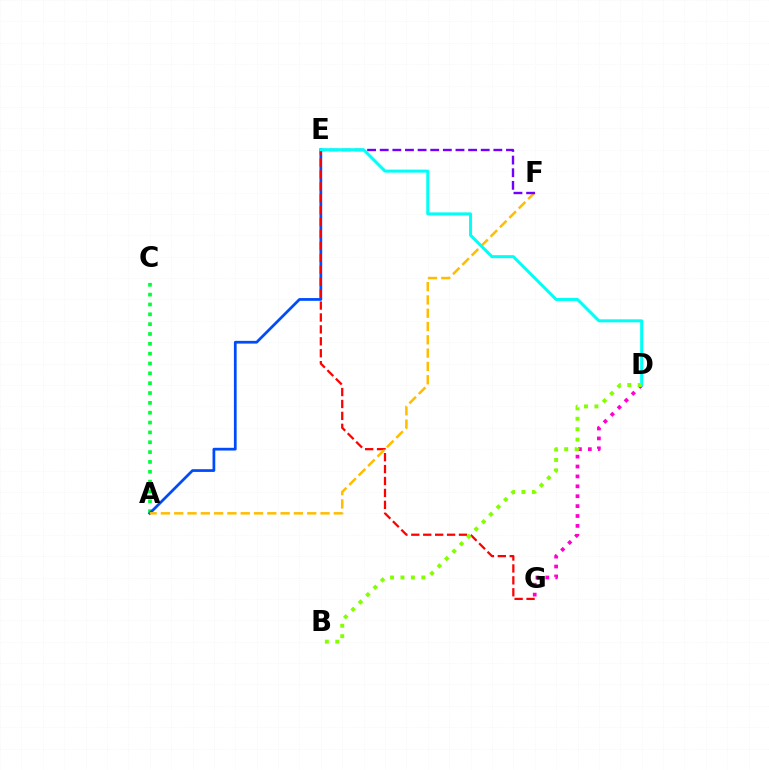{('A', 'C'): [{'color': '#00ff39', 'line_style': 'dotted', 'thickness': 2.67}], ('D', 'G'): [{'color': '#ff00cf', 'line_style': 'dotted', 'thickness': 2.69}], ('A', 'E'): [{'color': '#004bff', 'line_style': 'solid', 'thickness': 1.97}], ('E', 'G'): [{'color': '#ff0000', 'line_style': 'dashed', 'thickness': 1.62}], ('A', 'F'): [{'color': '#ffbd00', 'line_style': 'dashed', 'thickness': 1.81}], ('E', 'F'): [{'color': '#7200ff', 'line_style': 'dashed', 'thickness': 1.72}], ('D', 'E'): [{'color': '#00fff6', 'line_style': 'solid', 'thickness': 2.18}], ('B', 'D'): [{'color': '#84ff00', 'line_style': 'dotted', 'thickness': 2.83}]}